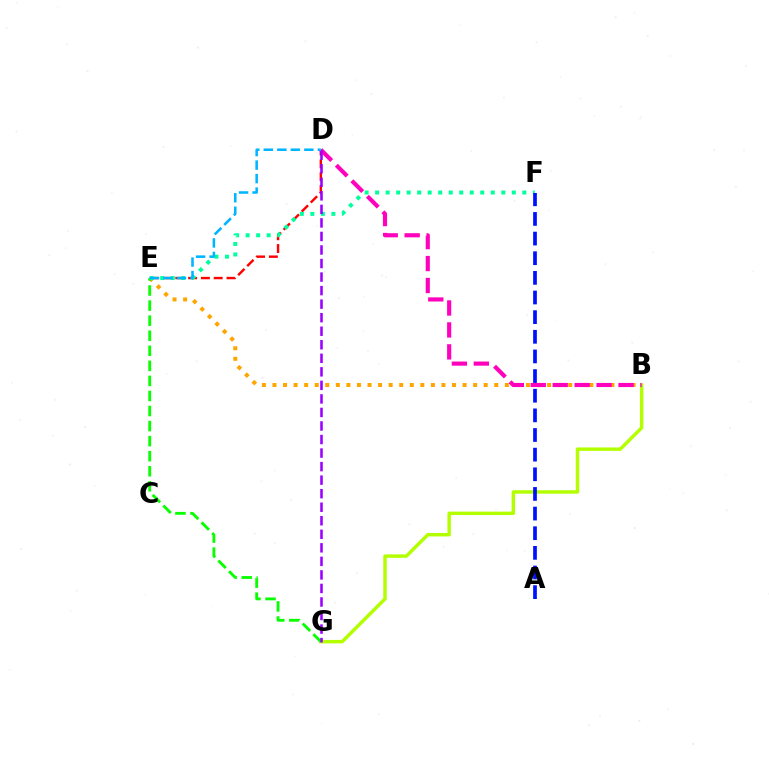{('B', 'E'): [{'color': '#ffa500', 'line_style': 'dotted', 'thickness': 2.87}], ('B', 'G'): [{'color': '#b3ff00', 'line_style': 'solid', 'thickness': 2.48}], ('D', 'E'): [{'color': '#ff0000', 'line_style': 'dashed', 'thickness': 1.74}, {'color': '#00b5ff', 'line_style': 'dashed', 'thickness': 1.84}], ('E', 'G'): [{'color': '#08ff00', 'line_style': 'dashed', 'thickness': 2.05}], ('E', 'F'): [{'color': '#00ff9d', 'line_style': 'dotted', 'thickness': 2.86}], ('B', 'D'): [{'color': '#ff00bd', 'line_style': 'dashed', 'thickness': 2.98}], ('A', 'F'): [{'color': '#0010ff', 'line_style': 'dashed', 'thickness': 2.67}], ('D', 'G'): [{'color': '#9b00ff', 'line_style': 'dashed', 'thickness': 1.84}]}